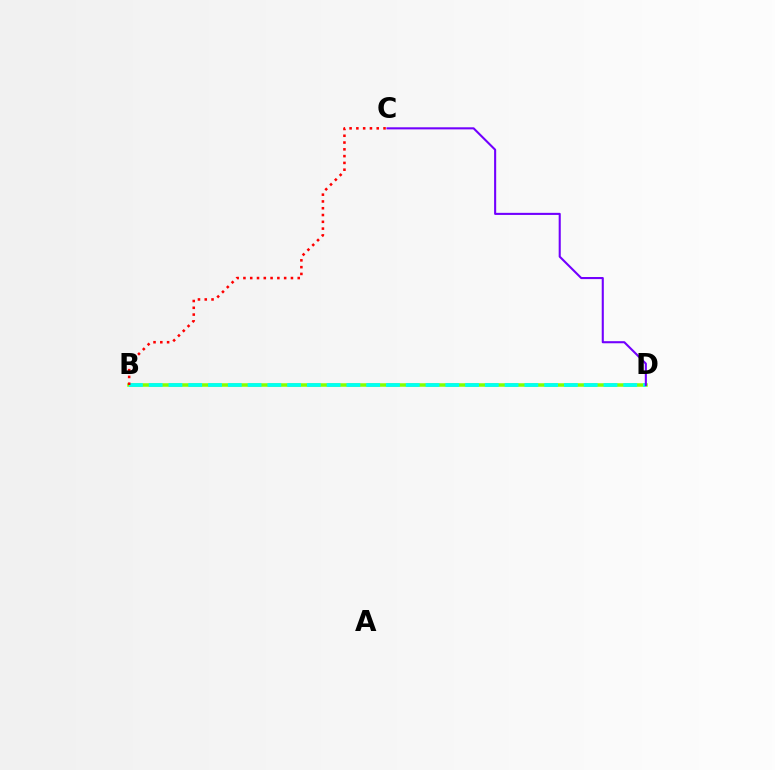{('B', 'D'): [{'color': '#84ff00', 'line_style': 'solid', 'thickness': 2.53}, {'color': '#00fff6', 'line_style': 'dashed', 'thickness': 2.69}], ('C', 'D'): [{'color': '#7200ff', 'line_style': 'solid', 'thickness': 1.51}], ('B', 'C'): [{'color': '#ff0000', 'line_style': 'dotted', 'thickness': 1.84}]}